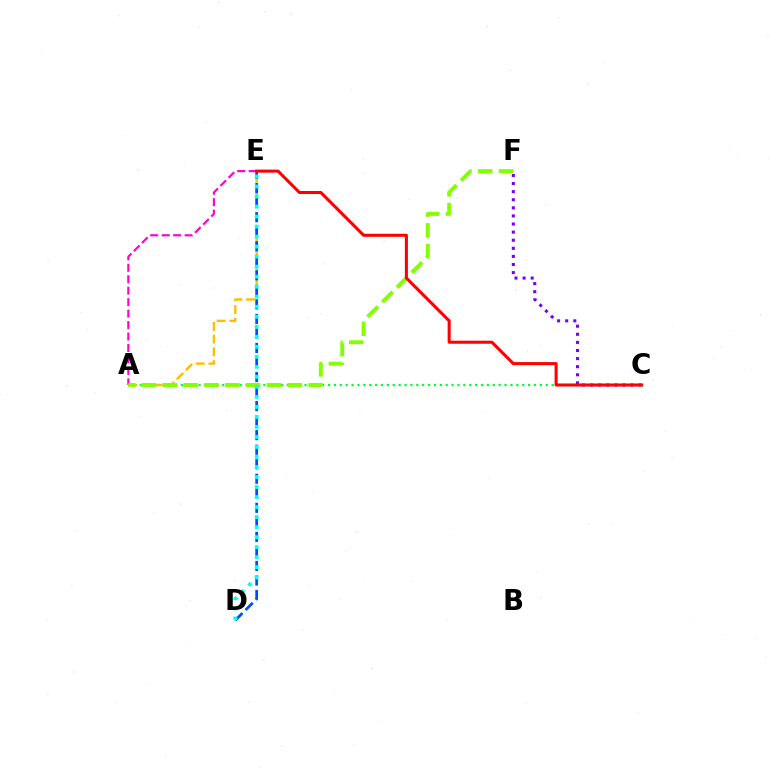{('A', 'C'): [{'color': '#00ff39', 'line_style': 'dotted', 'thickness': 1.6}], ('A', 'E'): [{'color': '#ff00cf', 'line_style': 'dashed', 'thickness': 1.56}, {'color': '#ffbd00', 'line_style': 'dashed', 'thickness': 1.73}], ('A', 'F'): [{'color': '#84ff00', 'line_style': 'dashed', 'thickness': 2.83}], ('C', 'F'): [{'color': '#7200ff', 'line_style': 'dotted', 'thickness': 2.2}], ('D', 'E'): [{'color': '#004bff', 'line_style': 'dashed', 'thickness': 1.97}, {'color': '#00fff6', 'line_style': 'dotted', 'thickness': 2.72}], ('C', 'E'): [{'color': '#ff0000', 'line_style': 'solid', 'thickness': 2.19}]}